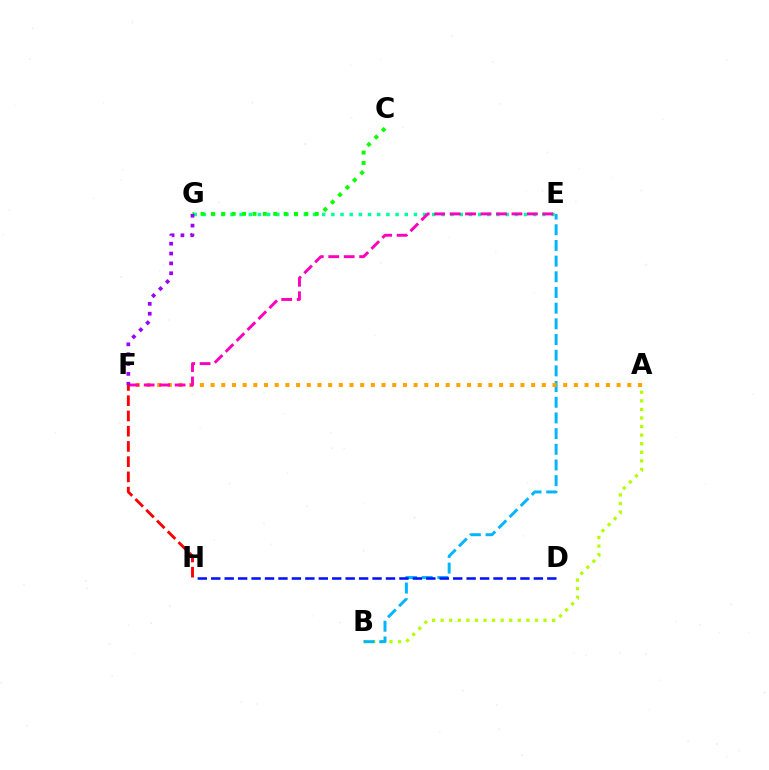{('A', 'B'): [{'color': '#b3ff00', 'line_style': 'dotted', 'thickness': 2.33}], ('B', 'E'): [{'color': '#00b5ff', 'line_style': 'dashed', 'thickness': 2.13}], ('E', 'G'): [{'color': '#00ff9d', 'line_style': 'dotted', 'thickness': 2.49}], ('D', 'H'): [{'color': '#0010ff', 'line_style': 'dashed', 'thickness': 1.83}], ('C', 'G'): [{'color': '#08ff00', 'line_style': 'dotted', 'thickness': 2.82}], ('A', 'F'): [{'color': '#ffa500', 'line_style': 'dotted', 'thickness': 2.9}], ('E', 'F'): [{'color': '#ff00bd', 'line_style': 'dashed', 'thickness': 2.1}], ('F', 'H'): [{'color': '#ff0000', 'line_style': 'dashed', 'thickness': 2.07}], ('F', 'G'): [{'color': '#9b00ff', 'line_style': 'dotted', 'thickness': 2.68}]}